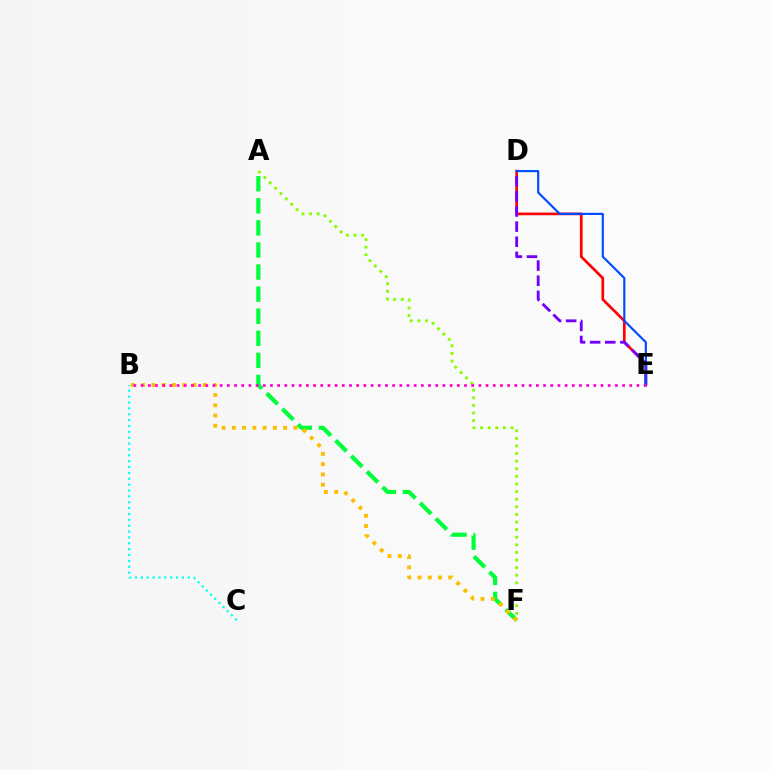{('D', 'E'): [{'color': '#ff0000', 'line_style': 'solid', 'thickness': 1.93}, {'color': '#7200ff', 'line_style': 'dashed', 'thickness': 2.05}, {'color': '#004bff', 'line_style': 'solid', 'thickness': 1.55}], ('B', 'C'): [{'color': '#00fff6', 'line_style': 'dotted', 'thickness': 1.59}], ('A', 'F'): [{'color': '#84ff00', 'line_style': 'dotted', 'thickness': 2.07}, {'color': '#00ff39', 'line_style': 'dashed', 'thickness': 3.0}], ('B', 'F'): [{'color': '#ffbd00', 'line_style': 'dotted', 'thickness': 2.79}], ('B', 'E'): [{'color': '#ff00cf', 'line_style': 'dotted', 'thickness': 1.95}]}